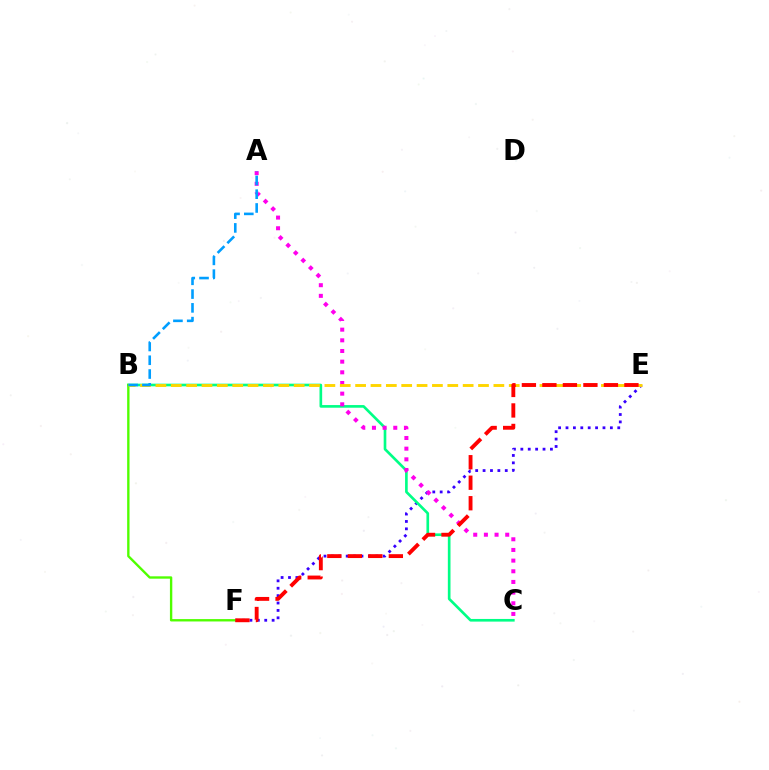{('E', 'F'): [{'color': '#3700ff', 'line_style': 'dotted', 'thickness': 2.01}, {'color': '#ff0000', 'line_style': 'dashed', 'thickness': 2.79}], ('B', 'C'): [{'color': '#00ff86', 'line_style': 'solid', 'thickness': 1.91}], ('B', 'F'): [{'color': '#4fff00', 'line_style': 'solid', 'thickness': 1.71}], ('A', 'C'): [{'color': '#ff00ed', 'line_style': 'dotted', 'thickness': 2.9}], ('B', 'E'): [{'color': '#ffd500', 'line_style': 'dashed', 'thickness': 2.09}], ('A', 'B'): [{'color': '#009eff', 'line_style': 'dashed', 'thickness': 1.87}]}